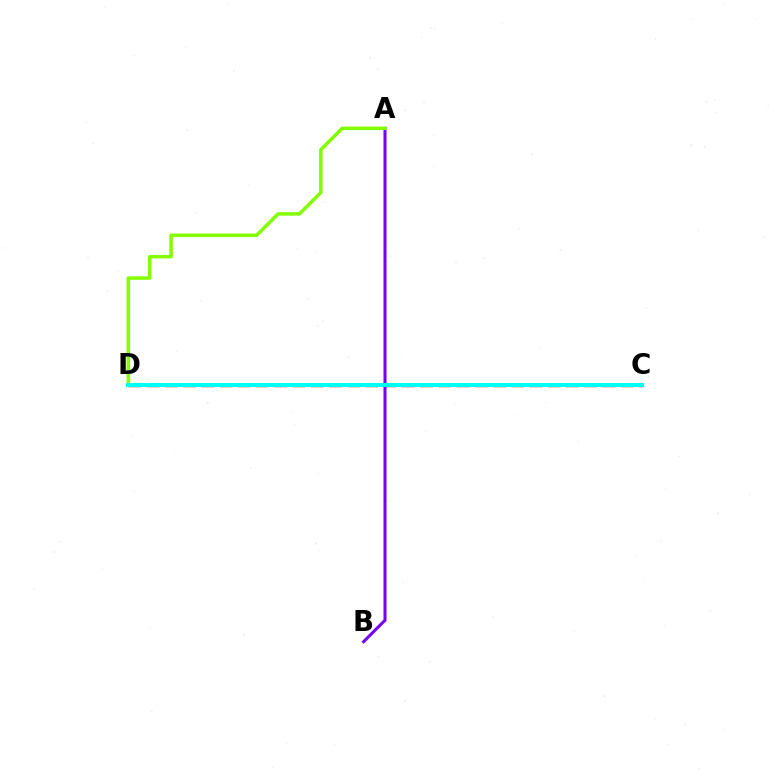{('C', 'D'): [{'color': '#ff0000', 'line_style': 'dashed', 'thickness': 2.48}, {'color': '#00fff6', 'line_style': 'solid', 'thickness': 2.87}], ('A', 'B'): [{'color': '#7200ff', 'line_style': 'solid', 'thickness': 2.19}], ('A', 'D'): [{'color': '#84ff00', 'line_style': 'solid', 'thickness': 2.52}]}